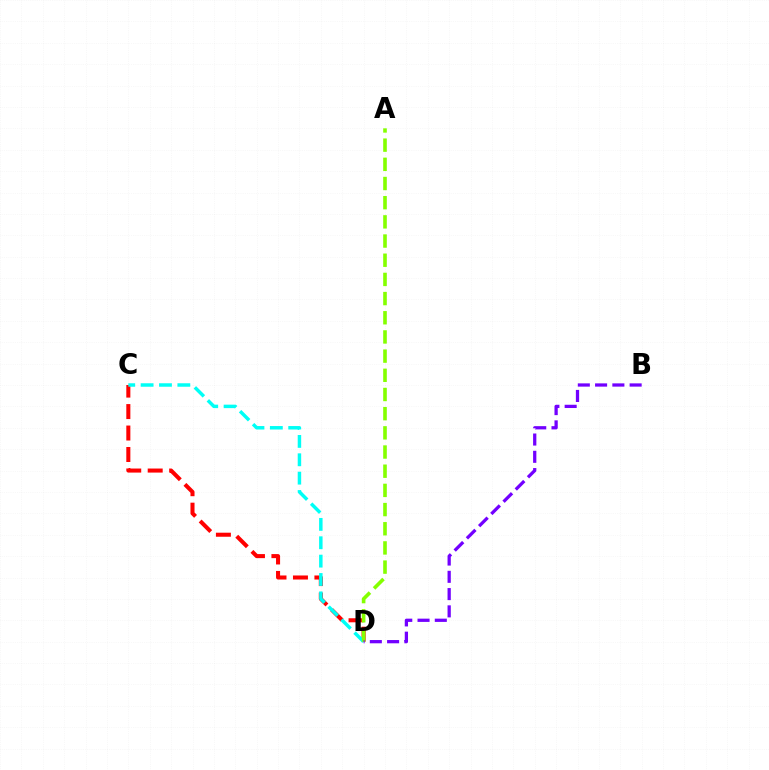{('C', 'D'): [{'color': '#ff0000', 'line_style': 'dashed', 'thickness': 2.92}, {'color': '#00fff6', 'line_style': 'dashed', 'thickness': 2.5}], ('A', 'D'): [{'color': '#84ff00', 'line_style': 'dashed', 'thickness': 2.61}], ('B', 'D'): [{'color': '#7200ff', 'line_style': 'dashed', 'thickness': 2.35}]}